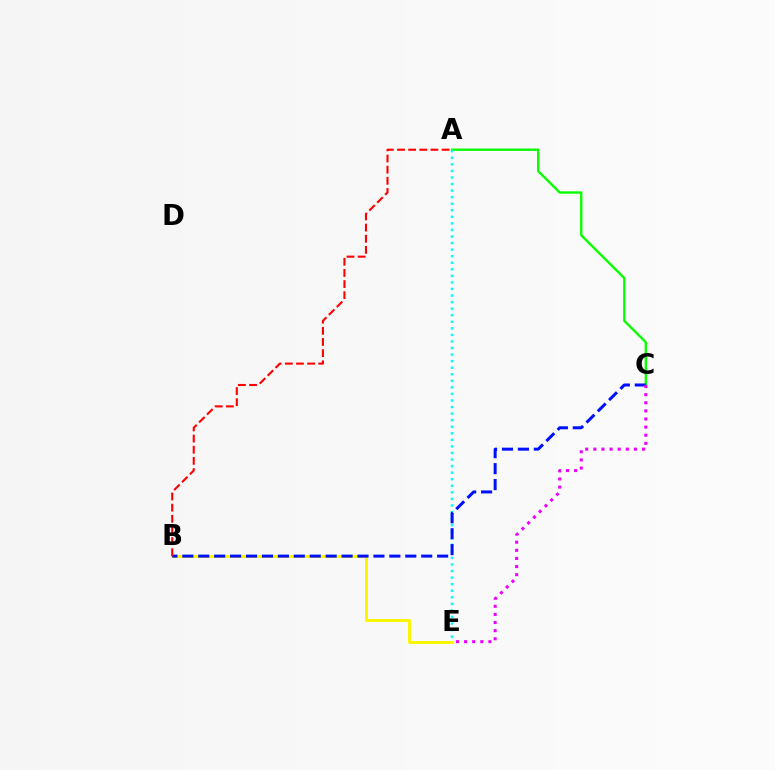{('A', 'C'): [{'color': '#08ff00', 'line_style': 'solid', 'thickness': 1.7}], ('A', 'E'): [{'color': '#00fff6', 'line_style': 'dotted', 'thickness': 1.78}], ('B', 'E'): [{'color': '#fcf500', 'line_style': 'solid', 'thickness': 2.11}], ('B', 'C'): [{'color': '#0010ff', 'line_style': 'dashed', 'thickness': 2.16}], ('C', 'E'): [{'color': '#ee00ff', 'line_style': 'dotted', 'thickness': 2.21}], ('A', 'B'): [{'color': '#ff0000', 'line_style': 'dashed', 'thickness': 1.51}]}